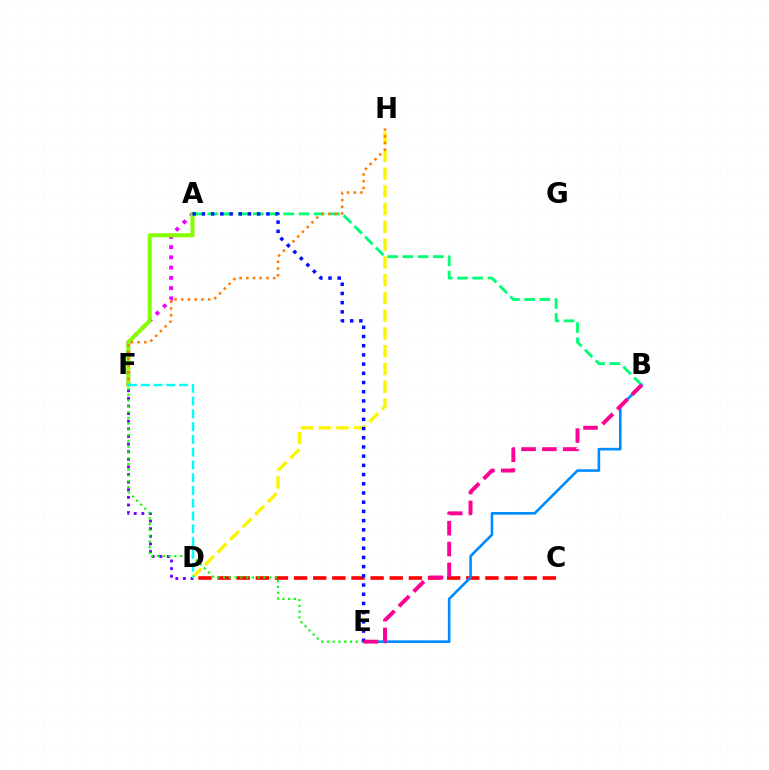{('D', 'F'): [{'color': '#7200ff', 'line_style': 'dotted', 'thickness': 2.07}, {'color': '#00fff6', 'line_style': 'dashed', 'thickness': 1.74}], ('D', 'H'): [{'color': '#fcf500', 'line_style': 'dashed', 'thickness': 2.41}], ('A', 'F'): [{'color': '#ee00ff', 'line_style': 'dotted', 'thickness': 2.78}, {'color': '#84ff00', 'line_style': 'solid', 'thickness': 2.91}], ('C', 'D'): [{'color': '#ff0000', 'line_style': 'dashed', 'thickness': 2.6}], ('B', 'E'): [{'color': '#008cff', 'line_style': 'solid', 'thickness': 1.9}, {'color': '#ff0094', 'line_style': 'dashed', 'thickness': 2.83}], ('E', 'F'): [{'color': '#08ff00', 'line_style': 'dotted', 'thickness': 1.56}], ('A', 'B'): [{'color': '#00ff74', 'line_style': 'dashed', 'thickness': 2.07}], ('F', 'H'): [{'color': '#ff7c00', 'line_style': 'dotted', 'thickness': 1.83}], ('A', 'E'): [{'color': '#0010ff', 'line_style': 'dotted', 'thickness': 2.5}]}